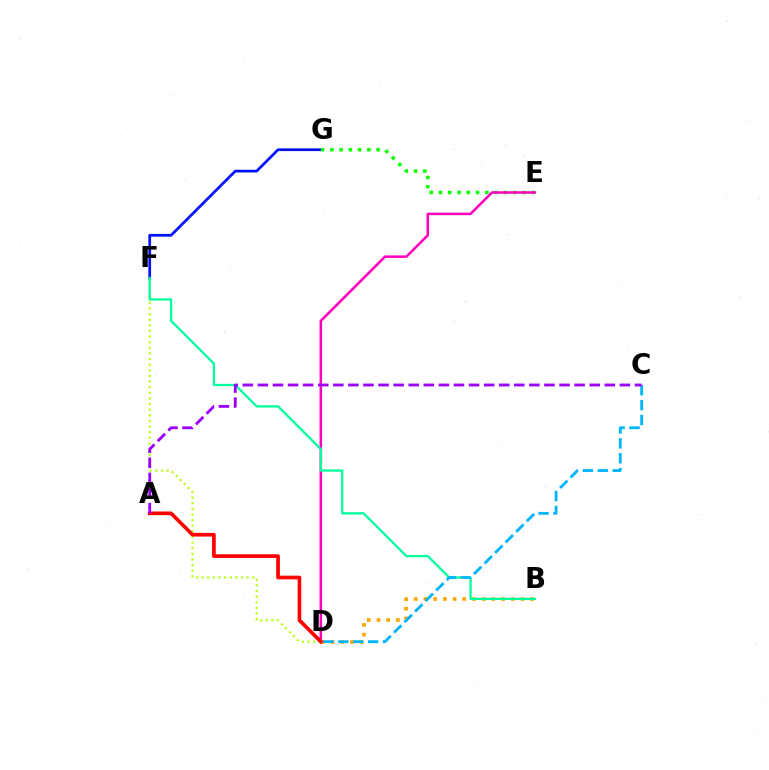{('F', 'G'): [{'color': '#0010ff', 'line_style': 'solid', 'thickness': 1.95}], ('D', 'F'): [{'color': '#b3ff00', 'line_style': 'dotted', 'thickness': 1.53}], ('B', 'D'): [{'color': '#ffa500', 'line_style': 'dotted', 'thickness': 2.64}], ('E', 'G'): [{'color': '#08ff00', 'line_style': 'dotted', 'thickness': 2.52}], ('D', 'E'): [{'color': '#ff00bd', 'line_style': 'solid', 'thickness': 1.82}], ('B', 'F'): [{'color': '#00ff9d', 'line_style': 'solid', 'thickness': 1.63}], ('C', 'D'): [{'color': '#00b5ff', 'line_style': 'dashed', 'thickness': 2.03}], ('A', 'D'): [{'color': '#ff0000', 'line_style': 'solid', 'thickness': 2.64}], ('A', 'C'): [{'color': '#9b00ff', 'line_style': 'dashed', 'thickness': 2.05}]}